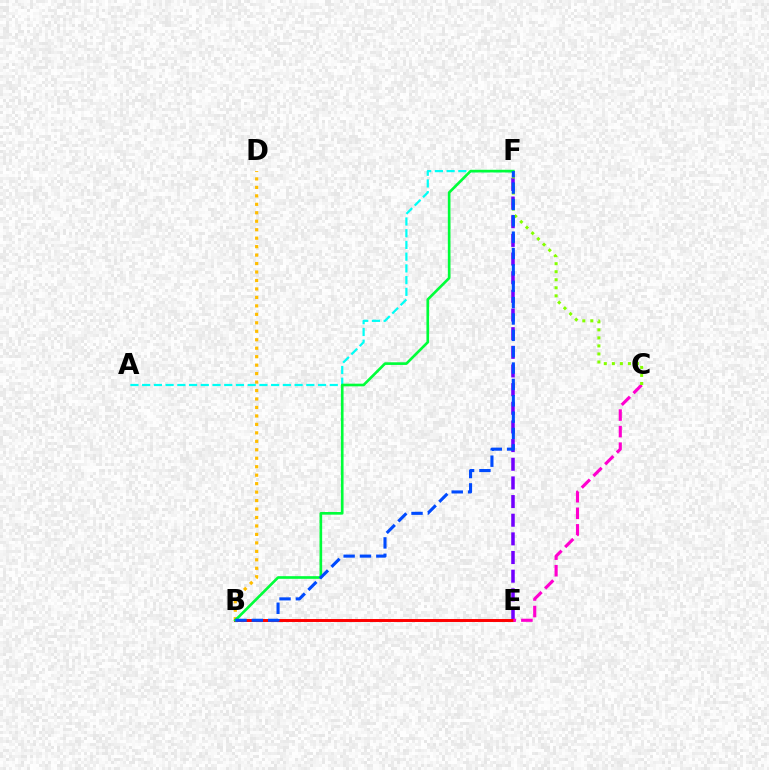{('E', 'F'): [{'color': '#7200ff', 'line_style': 'dashed', 'thickness': 2.53}], ('A', 'F'): [{'color': '#00fff6', 'line_style': 'dashed', 'thickness': 1.59}], ('B', 'D'): [{'color': '#ffbd00', 'line_style': 'dotted', 'thickness': 2.3}], ('B', 'E'): [{'color': '#ff0000', 'line_style': 'solid', 'thickness': 2.13}], ('C', 'E'): [{'color': '#ff00cf', 'line_style': 'dashed', 'thickness': 2.25}], ('C', 'F'): [{'color': '#84ff00', 'line_style': 'dotted', 'thickness': 2.18}], ('B', 'F'): [{'color': '#00ff39', 'line_style': 'solid', 'thickness': 1.91}, {'color': '#004bff', 'line_style': 'dashed', 'thickness': 2.22}]}